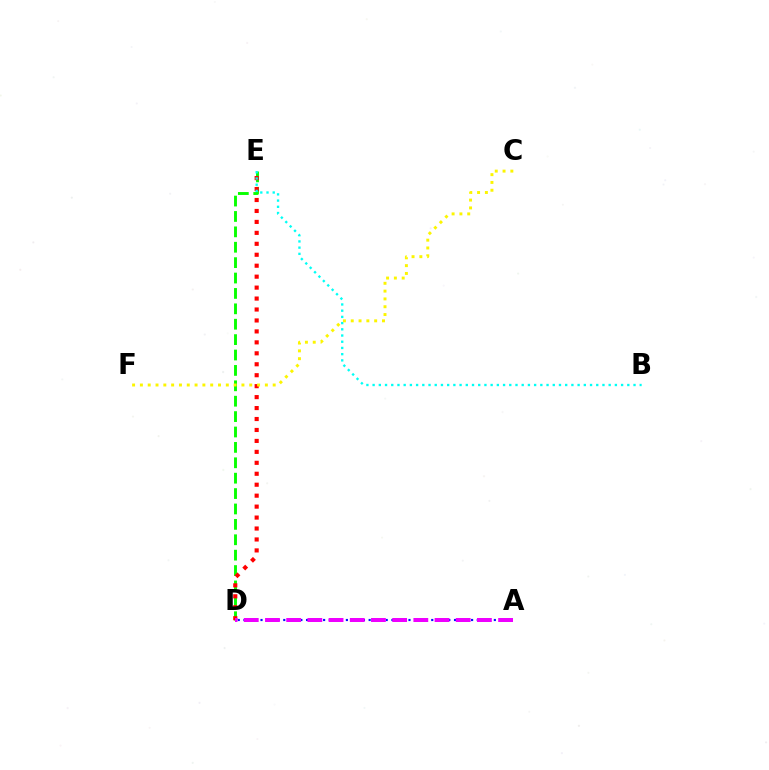{('D', 'E'): [{'color': '#08ff00', 'line_style': 'dashed', 'thickness': 2.09}, {'color': '#ff0000', 'line_style': 'dotted', 'thickness': 2.98}], ('A', 'D'): [{'color': '#0010ff', 'line_style': 'dotted', 'thickness': 1.55}, {'color': '#ee00ff', 'line_style': 'dashed', 'thickness': 2.88}], ('B', 'E'): [{'color': '#00fff6', 'line_style': 'dotted', 'thickness': 1.69}], ('C', 'F'): [{'color': '#fcf500', 'line_style': 'dotted', 'thickness': 2.12}]}